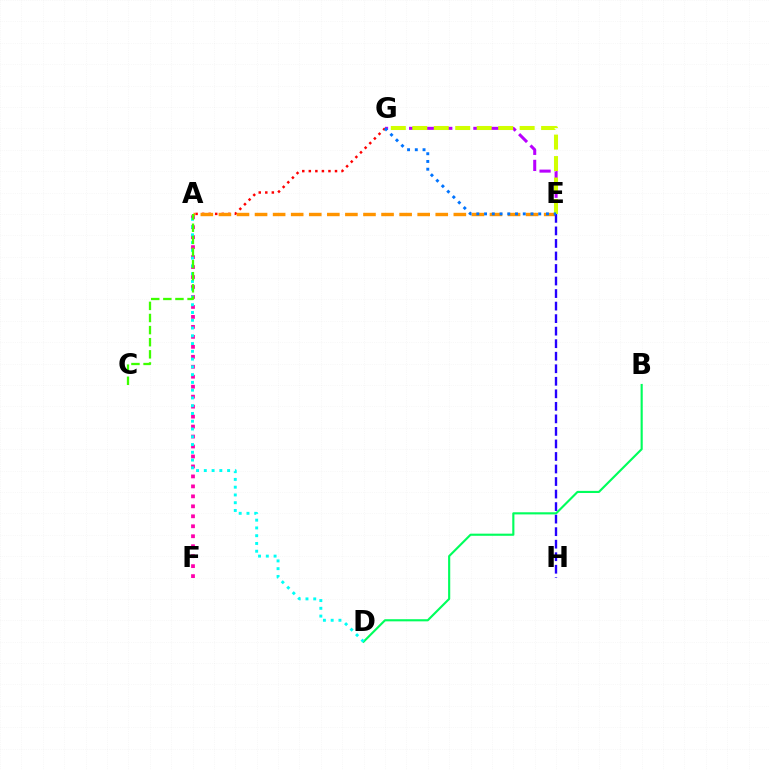{('B', 'D'): [{'color': '#00ff5c', 'line_style': 'solid', 'thickness': 1.54}], ('A', 'G'): [{'color': '#ff0000', 'line_style': 'dotted', 'thickness': 1.78}], ('E', 'G'): [{'color': '#b900ff', 'line_style': 'dashed', 'thickness': 2.18}, {'color': '#d1ff00', 'line_style': 'dashed', 'thickness': 2.92}, {'color': '#0074ff', 'line_style': 'dotted', 'thickness': 2.1}], ('A', 'F'): [{'color': '#ff00ac', 'line_style': 'dotted', 'thickness': 2.71}], ('A', 'E'): [{'color': '#ff9400', 'line_style': 'dashed', 'thickness': 2.46}], ('A', 'D'): [{'color': '#00fff6', 'line_style': 'dotted', 'thickness': 2.11}], ('E', 'H'): [{'color': '#2500ff', 'line_style': 'dashed', 'thickness': 1.7}], ('A', 'C'): [{'color': '#3dff00', 'line_style': 'dashed', 'thickness': 1.65}]}